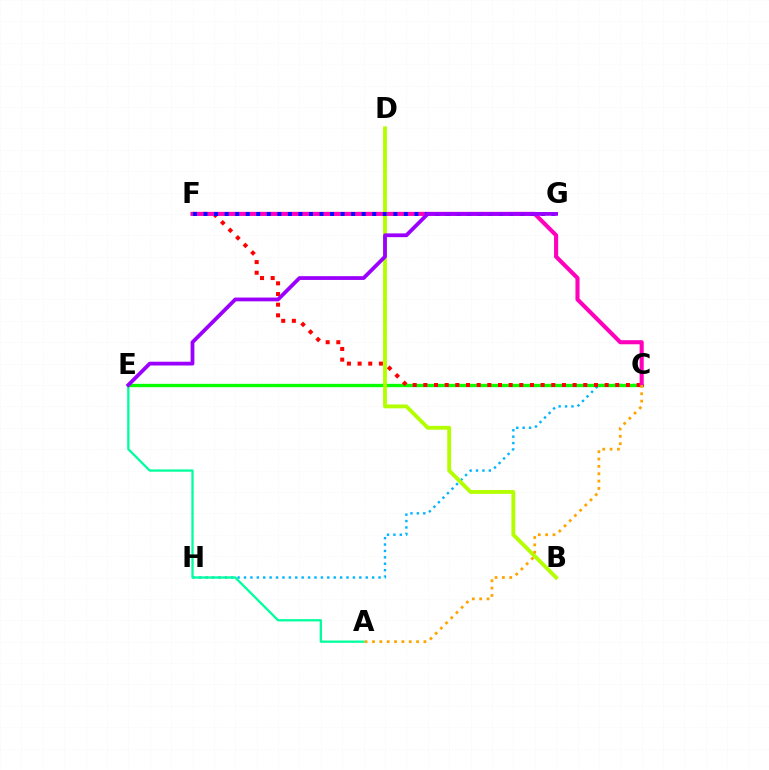{('C', 'H'): [{'color': '#00b5ff', 'line_style': 'dotted', 'thickness': 1.74}], ('C', 'E'): [{'color': '#08ff00', 'line_style': 'solid', 'thickness': 2.39}], ('A', 'E'): [{'color': '#00ff9d', 'line_style': 'solid', 'thickness': 1.65}], ('C', 'F'): [{'color': '#ff0000', 'line_style': 'dotted', 'thickness': 2.9}, {'color': '#ff00bd', 'line_style': 'solid', 'thickness': 2.95}], ('B', 'D'): [{'color': '#b3ff00', 'line_style': 'solid', 'thickness': 2.78}], ('A', 'C'): [{'color': '#ffa500', 'line_style': 'dotted', 'thickness': 2.0}], ('F', 'G'): [{'color': '#0010ff', 'line_style': 'dotted', 'thickness': 2.86}], ('E', 'G'): [{'color': '#9b00ff', 'line_style': 'solid', 'thickness': 2.72}]}